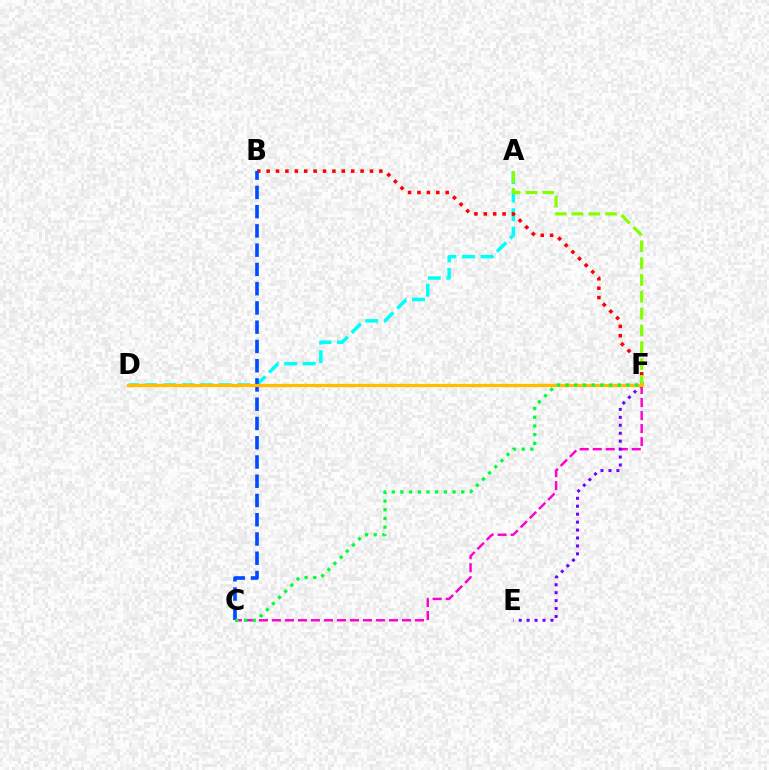{('A', 'D'): [{'color': '#00fff6', 'line_style': 'dashed', 'thickness': 2.52}], ('C', 'F'): [{'color': '#ff00cf', 'line_style': 'dashed', 'thickness': 1.77}, {'color': '#00ff39', 'line_style': 'dotted', 'thickness': 2.36}], ('B', 'F'): [{'color': '#ff0000', 'line_style': 'dotted', 'thickness': 2.55}], ('E', 'F'): [{'color': '#7200ff', 'line_style': 'dotted', 'thickness': 2.16}], ('B', 'C'): [{'color': '#004bff', 'line_style': 'dashed', 'thickness': 2.62}], ('A', 'F'): [{'color': '#84ff00', 'line_style': 'dashed', 'thickness': 2.29}], ('D', 'F'): [{'color': '#ffbd00', 'line_style': 'solid', 'thickness': 2.33}]}